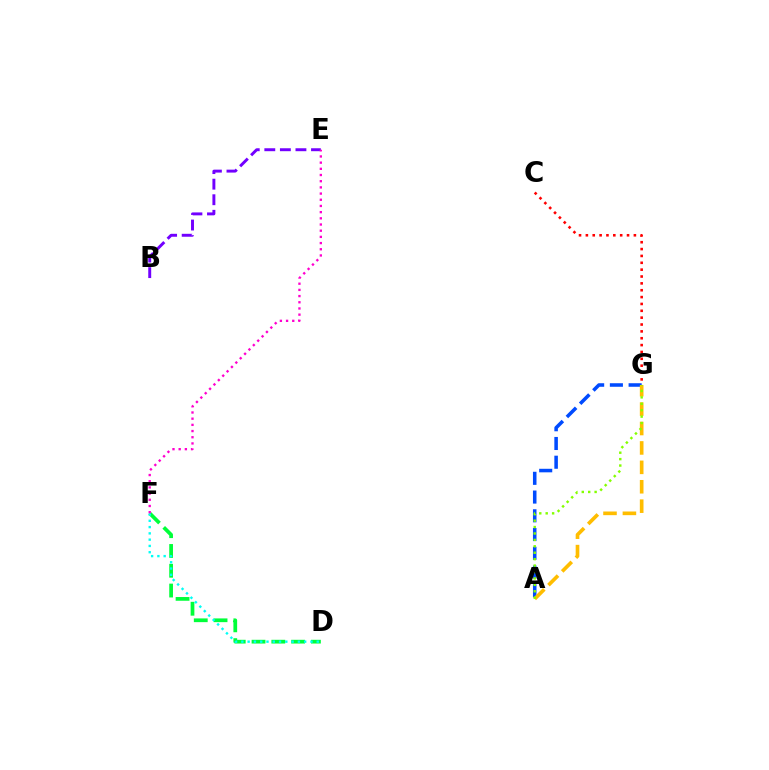{('A', 'G'): [{'color': '#004bff', 'line_style': 'dashed', 'thickness': 2.55}, {'color': '#ffbd00', 'line_style': 'dashed', 'thickness': 2.64}, {'color': '#84ff00', 'line_style': 'dotted', 'thickness': 1.74}], ('D', 'F'): [{'color': '#00ff39', 'line_style': 'dashed', 'thickness': 2.69}, {'color': '#00fff6', 'line_style': 'dotted', 'thickness': 1.71}], ('C', 'G'): [{'color': '#ff0000', 'line_style': 'dotted', 'thickness': 1.86}], ('B', 'E'): [{'color': '#7200ff', 'line_style': 'dashed', 'thickness': 2.11}], ('E', 'F'): [{'color': '#ff00cf', 'line_style': 'dotted', 'thickness': 1.68}]}